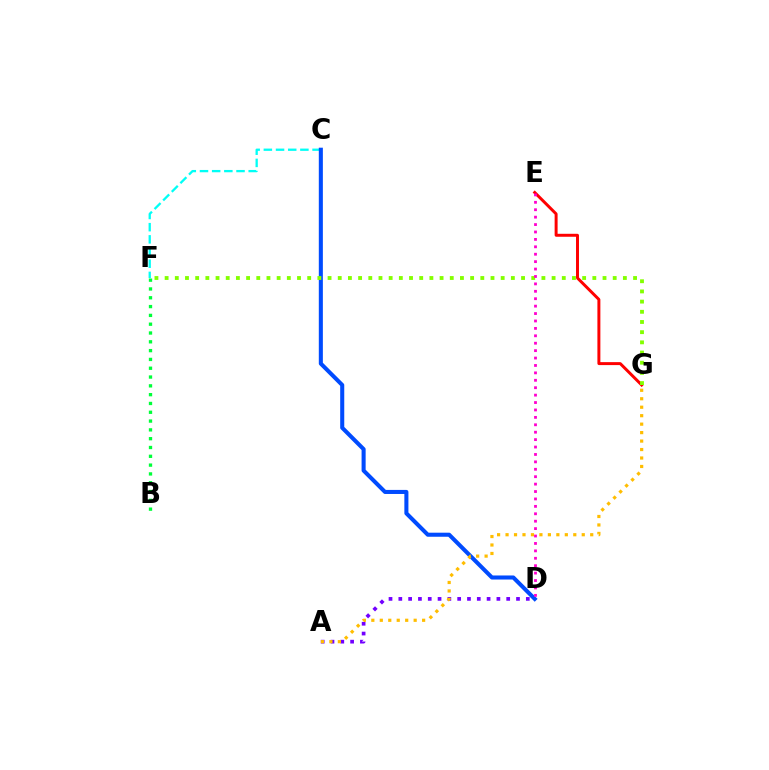{('A', 'D'): [{'color': '#7200ff', 'line_style': 'dotted', 'thickness': 2.66}], ('B', 'F'): [{'color': '#00ff39', 'line_style': 'dotted', 'thickness': 2.39}], ('C', 'F'): [{'color': '#00fff6', 'line_style': 'dashed', 'thickness': 1.65}], ('E', 'G'): [{'color': '#ff0000', 'line_style': 'solid', 'thickness': 2.14}], ('C', 'D'): [{'color': '#004bff', 'line_style': 'solid', 'thickness': 2.92}], ('F', 'G'): [{'color': '#84ff00', 'line_style': 'dotted', 'thickness': 2.77}], ('A', 'G'): [{'color': '#ffbd00', 'line_style': 'dotted', 'thickness': 2.3}], ('D', 'E'): [{'color': '#ff00cf', 'line_style': 'dotted', 'thickness': 2.01}]}